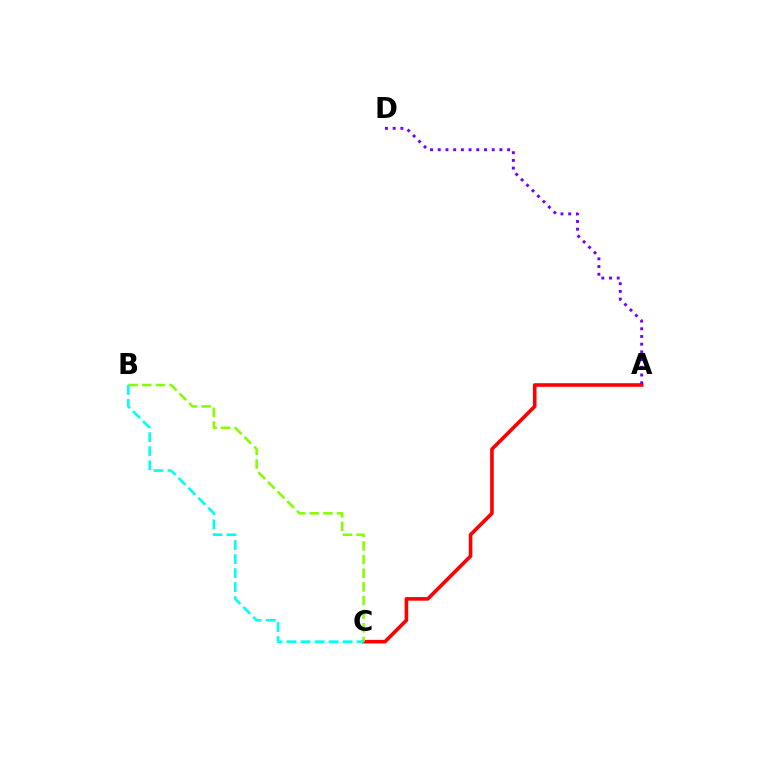{('A', 'C'): [{'color': '#ff0000', 'line_style': 'solid', 'thickness': 2.59}], ('B', 'C'): [{'color': '#84ff00', 'line_style': 'dashed', 'thickness': 1.85}, {'color': '#00fff6', 'line_style': 'dashed', 'thickness': 1.91}], ('A', 'D'): [{'color': '#7200ff', 'line_style': 'dotted', 'thickness': 2.09}]}